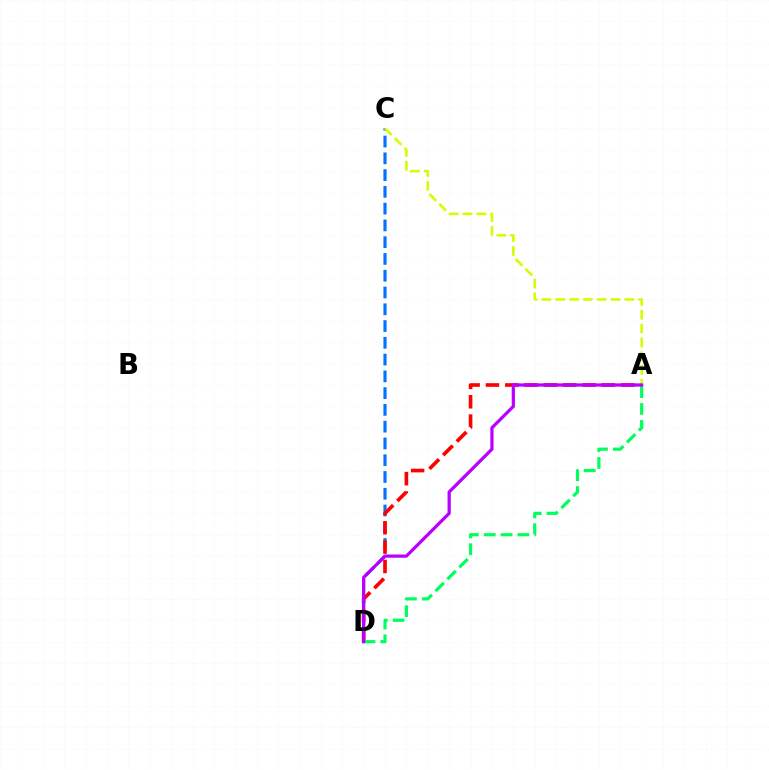{('C', 'D'): [{'color': '#0074ff', 'line_style': 'dashed', 'thickness': 2.28}], ('A', 'D'): [{'color': '#ff0000', 'line_style': 'dashed', 'thickness': 2.63}, {'color': '#00ff5c', 'line_style': 'dashed', 'thickness': 2.29}, {'color': '#b900ff', 'line_style': 'solid', 'thickness': 2.33}], ('A', 'C'): [{'color': '#d1ff00', 'line_style': 'dashed', 'thickness': 1.88}]}